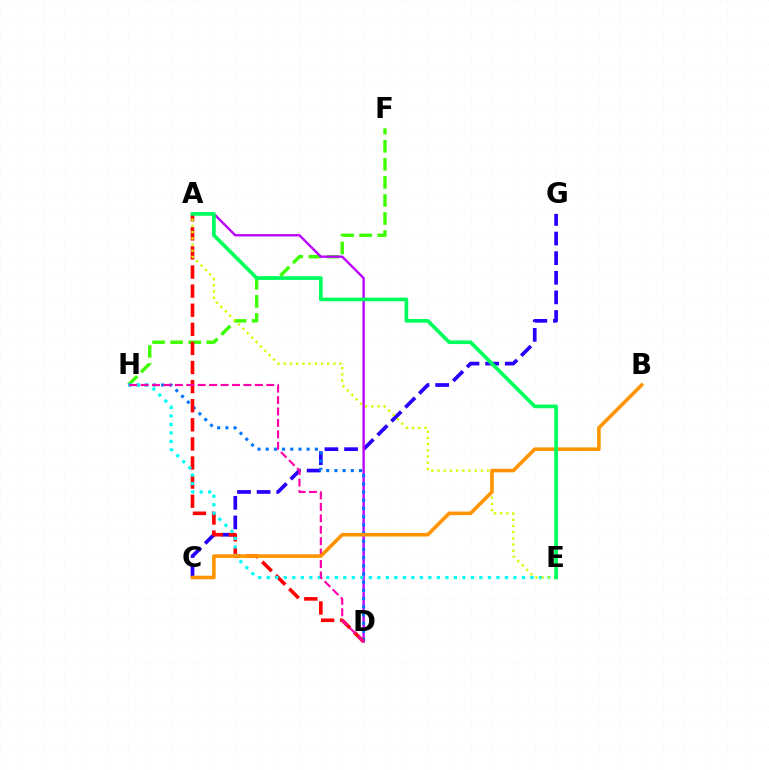{('C', 'G'): [{'color': '#2500ff', 'line_style': 'dashed', 'thickness': 2.66}], ('F', 'H'): [{'color': '#3dff00', 'line_style': 'dashed', 'thickness': 2.45}], ('A', 'D'): [{'color': '#b900ff', 'line_style': 'solid', 'thickness': 1.69}, {'color': '#ff0000', 'line_style': 'dashed', 'thickness': 2.59}], ('D', 'H'): [{'color': '#0074ff', 'line_style': 'dotted', 'thickness': 2.23}, {'color': '#ff00ac', 'line_style': 'dashed', 'thickness': 1.55}], ('E', 'H'): [{'color': '#00fff6', 'line_style': 'dotted', 'thickness': 2.31}], ('A', 'E'): [{'color': '#d1ff00', 'line_style': 'dotted', 'thickness': 1.68}, {'color': '#00ff5c', 'line_style': 'solid', 'thickness': 2.65}], ('B', 'C'): [{'color': '#ff9400', 'line_style': 'solid', 'thickness': 2.58}]}